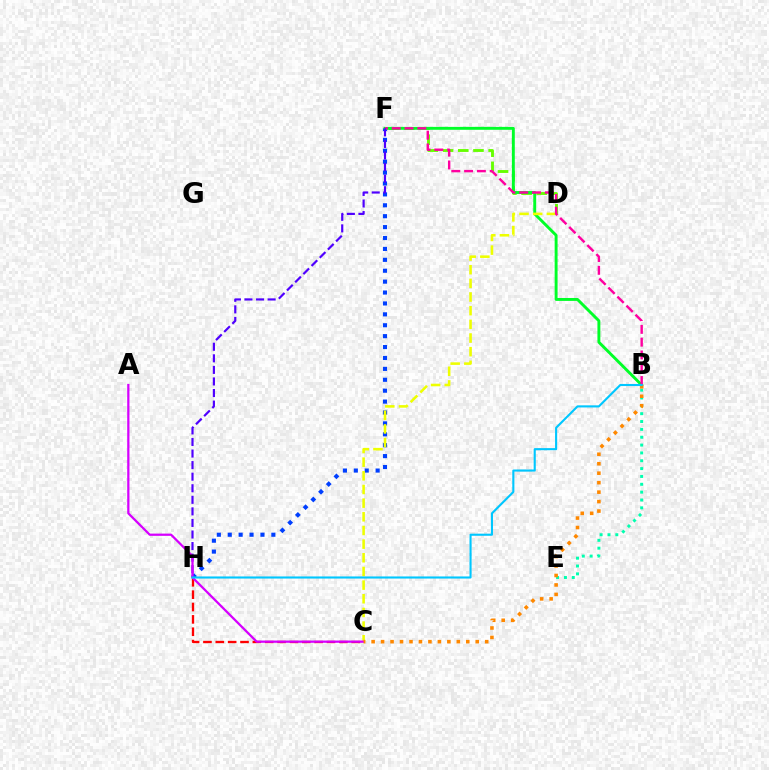{('D', 'F'): [{'color': '#66ff00', 'line_style': 'dashed', 'thickness': 2.06}], ('F', 'H'): [{'color': '#003fff', 'line_style': 'dotted', 'thickness': 2.96}, {'color': '#4f00ff', 'line_style': 'dashed', 'thickness': 1.57}], ('B', 'F'): [{'color': '#00ff27', 'line_style': 'solid', 'thickness': 2.1}, {'color': '#ff00a0', 'line_style': 'dashed', 'thickness': 1.74}], ('C', 'D'): [{'color': '#eeff00', 'line_style': 'dashed', 'thickness': 1.86}], ('B', 'E'): [{'color': '#00ffaf', 'line_style': 'dotted', 'thickness': 2.13}], ('C', 'H'): [{'color': '#ff0000', 'line_style': 'dashed', 'thickness': 1.68}], ('A', 'C'): [{'color': '#d600ff', 'line_style': 'solid', 'thickness': 1.62}], ('B', 'C'): [{'color': '#ff8800', 'line_style': 'dotted', 'thickness': 2.57}], ('B', 'H'): [{'color': '#00c7ff', 'line_style': 'solid', 'thickness': 1.52}]}